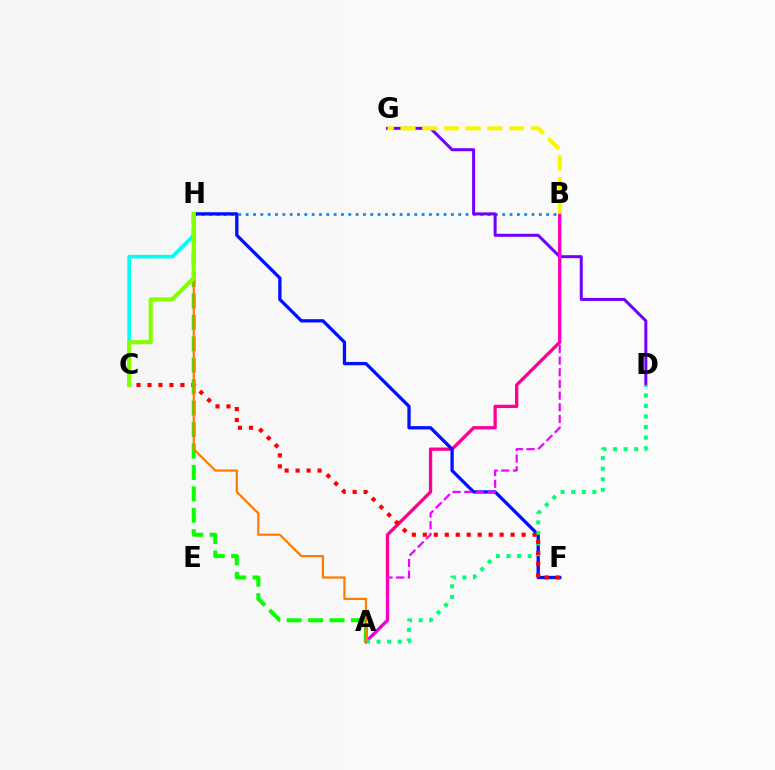{('B', 'H'): [{'color': '#008cff', 'line_style': 'dotted', 'thickness': 1.99}], ('A', 'B'): [{'color': '#ff0094', 'line_style': 'solid', 'thickness': 2.39}, {'color': '#ee00ff', 'line_style': 'dashed', 'thickness': 1.59}], ('D', 'G'): [{'color': '#7200ff', 'line_style': 'solid', 'thickness': 2.17}], ('C', 'H'): [{'color': '#00fff6', 'line_style': 'solid', 'thickness': 2.61}, {'color': '#84ff00', 'line_style': 'solid', 'thickness': 2.96}], ('F', 'H'): [{'color': '#0010ff', 'line_style': 'solid', 'thickness': 2.37}], ('A', 'D'): [{'color': '#00ff74', 'line_style': 'dotted', 'thickness': 2.87}], ('C', 'F'): [{'color': '#ff0000', 'line_style': 'dotted', 'thickness': 2.98}], ('A', 'H'): [{'color': '#08ff00', 'line_style': 'dashed', 'thickness': 2.91}, {'color': '#ff7c00', 'line_style': 'solid', 'thickness': 1.6}], ('B', 'G'): [{'color': '#fcf500', 'line_style': 'dashed', 'thickness': 2.95}]}